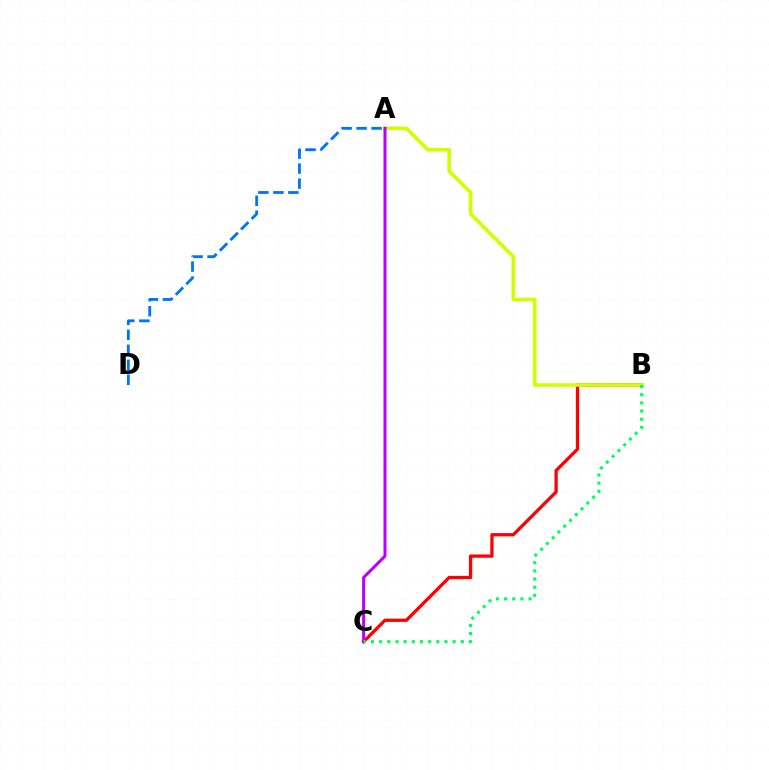{('B', 'C'): [{'color': '#ff0000', 'line_style': 'solid', 'thickness': 2.35}, {'color': '#00ff5c', 'line_style': 'dotted', 'thickness': 2.22}], ('A', 'D'): [{'color': '#0074ff', 'line_style': 'dashed', 'thickness': 2.04}], ('A', 'B'): [{'color': '#d1ff00', 'line_style': 'solid', 'thickness': 2.62}], ('A', 'C'): [{'color': '#b900ff', 'line_style': 'solid', 'thickness': 2.16}]}